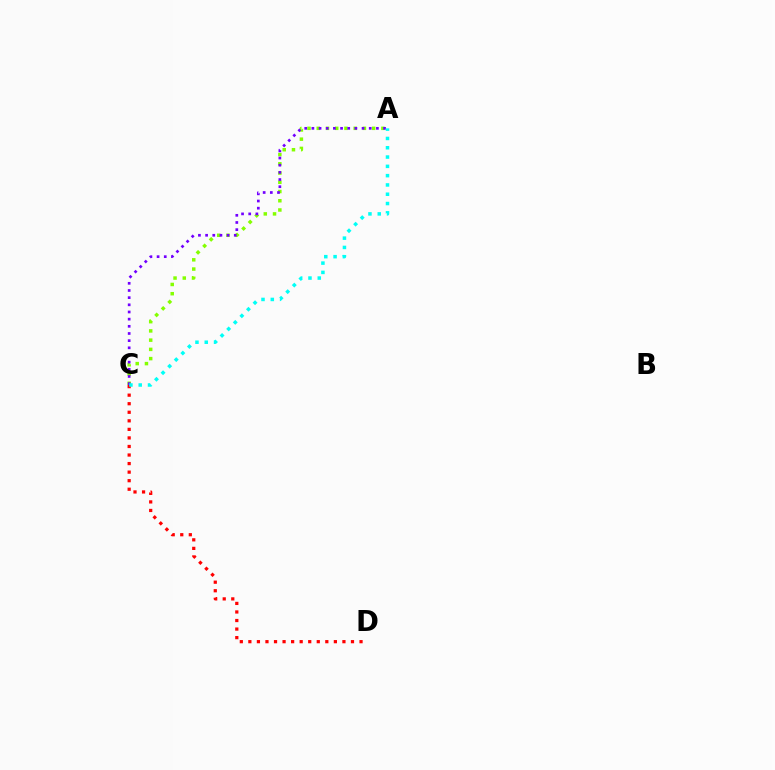{('A', 'C'): [{'color': '#84ff00', 'line_style': 'dotted', 'thickness': 2.51}, {'color': '#7200ff', 'line_style': 'dotted', 'thickness': 1.95}, {'color': '#00fff6', 'line_style': 'dotted', 'thickness': 2.53}], ('C', 'D'): [{'color': '#ff0000', 'line_style': 'dotted', 'thickness': 2.32}]}